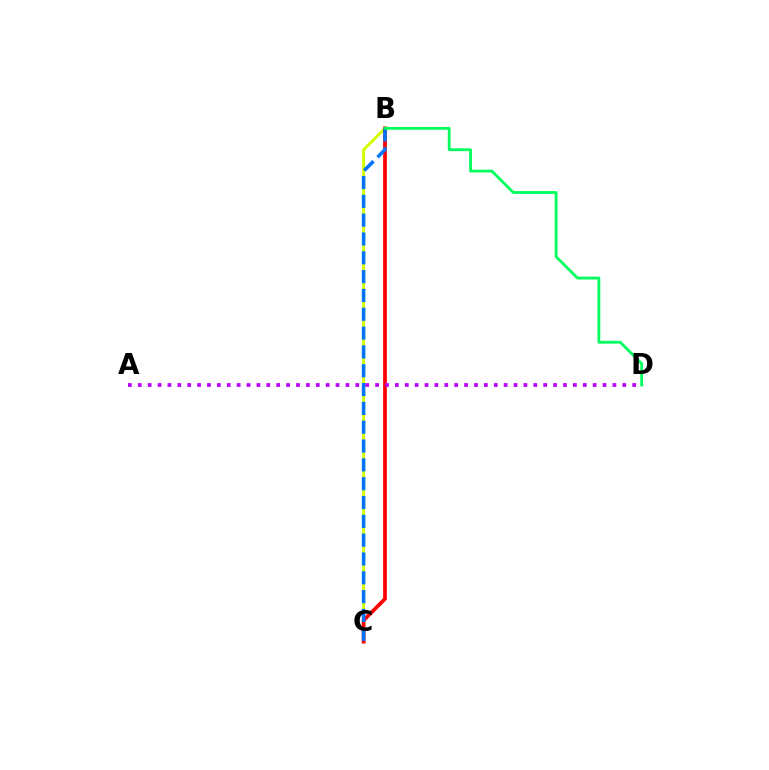{('B', 'C'): [{'color': '#d1ff00', 'line_style': 'solid', 'thickness': 2.15}, {'color': '#ff0000', 'line_style': 'solid', 'thickness': 2.69}, {'color': '#0074ff', 'line_style': 'dashed', 'thickness': 2.56}], ('B', 'D'): [{'color': '#00ff5c', 'line_style': 'solid', 'thickness': 2.01}], ('A', 'D'): [{'color': '#b900ff', 'line_style': 'dotted', 'thickness': 2.69}]}